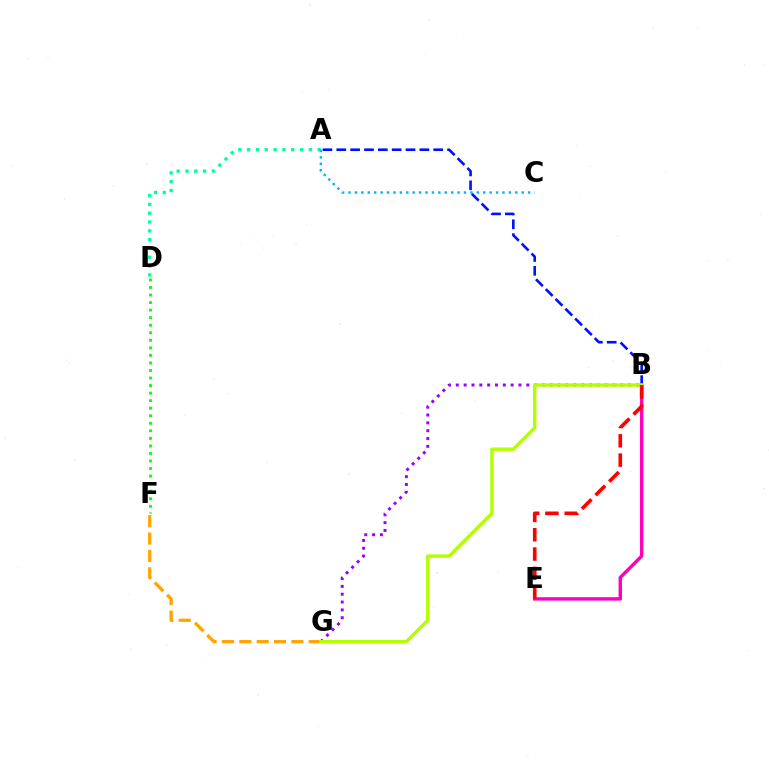{('A', 'D'): [{'color': '#00ff9d', 'line_style': 'dotted', 'thickness': 2.4}], ('D', 'F'): [{'color': '#08ff00', 'line_style': 'dotted', 'thickness': 2.05}], ('A', 'B'): [{'color': '#0010ff', 'line_style': 'dashed', 'thickness': 1.88}], ('B', 'E'): [{'color': '#ff00bd', 'line_style': 'solid', 'thickness': 2.46}, {'color': '#ff0000', 'line_style': 'dashed', 'thickness': 2.62}], ('F', 'G'): [{'color': '#ffa500', 'line_style': 'dashed', 'thickness': 2.36}], ('B', 'G'): [{'color': '#9b00ff', 'line_style': 'dotted', 'thickness': 2.13}, {'color': '#b3ff00', 'line_style': 'solid', 'thickness': 2.46}], ('A', 'C'): [{'color': '#00b5ff', 'line_style': 'dotted', 'thickness': 1.74}]}